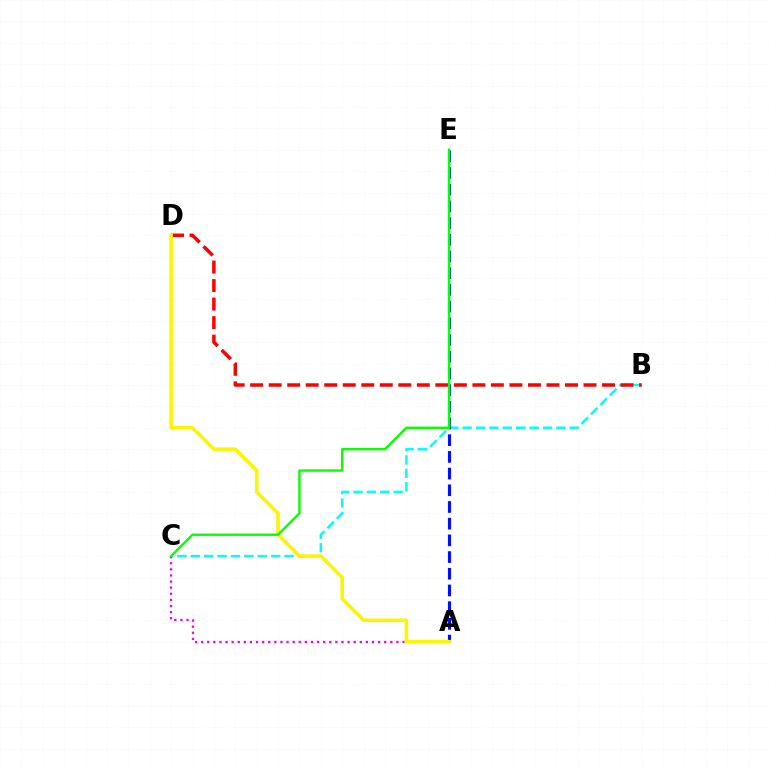{('B', 'C'): [{'color': '#00fff6', 'line_style': 'dashed', 'thickness': 1.82}], ('A', 'C'): [{'color': '#ee00ff', 'line_style': 'dotted', 'thickness': 1.66}], ('A', 'E'): [{'color': '#0010ff', 'line_style': 'dashed', 'thickness': 2.27}], ('B', 'D'): [{'color': '#ff0000', 'line_style': 'dashed', 'thickness': 2.52}], ('A', 'D'): [{'color': '#fcf500', 'line_style': 'solid', 'thickness': 2.56}], ('C', 'E'): [{'color': '#08ff00', 'line_style': 'solid', 'thickness': 1.73}]}